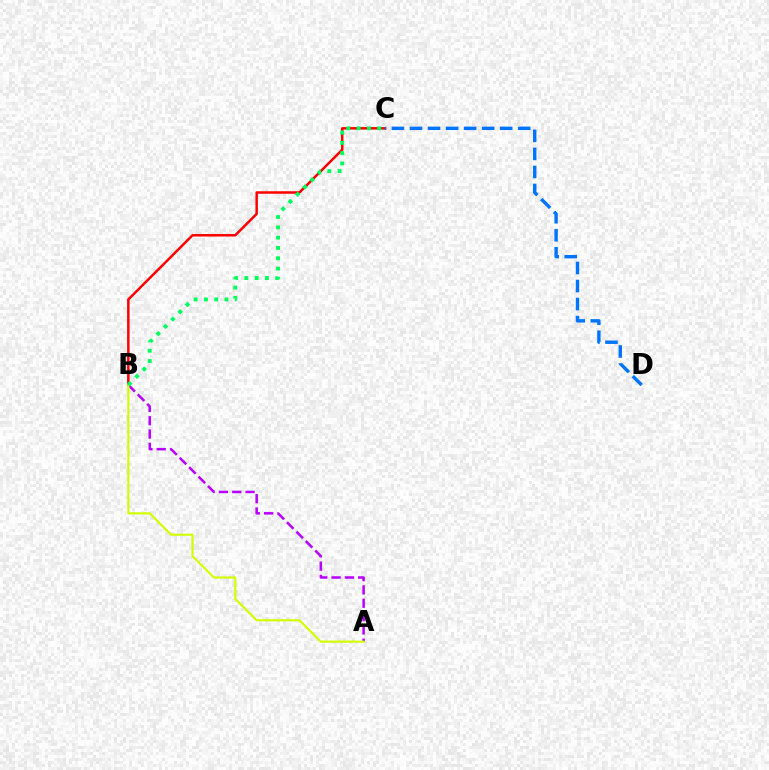{('A', 'B'): [{'color': '#b900ff', 'line_style': 'dashed', 'thickness': 1.81}, {'color': '#d1ff00', 'line_style': 'solid', 'thickness': 1.56}], ('B', 'C'): [{'color': '#ff0000', 'line_style': 'solid', 'thickness': 1.8}, {'color': '#00ff5c', 'line_style': 'dotted', 'thickness': 2.8}], ('C', 'D'): [{'color': '#0074ff', 'line_style': 'dashed', 'thickness': 2.45}]}